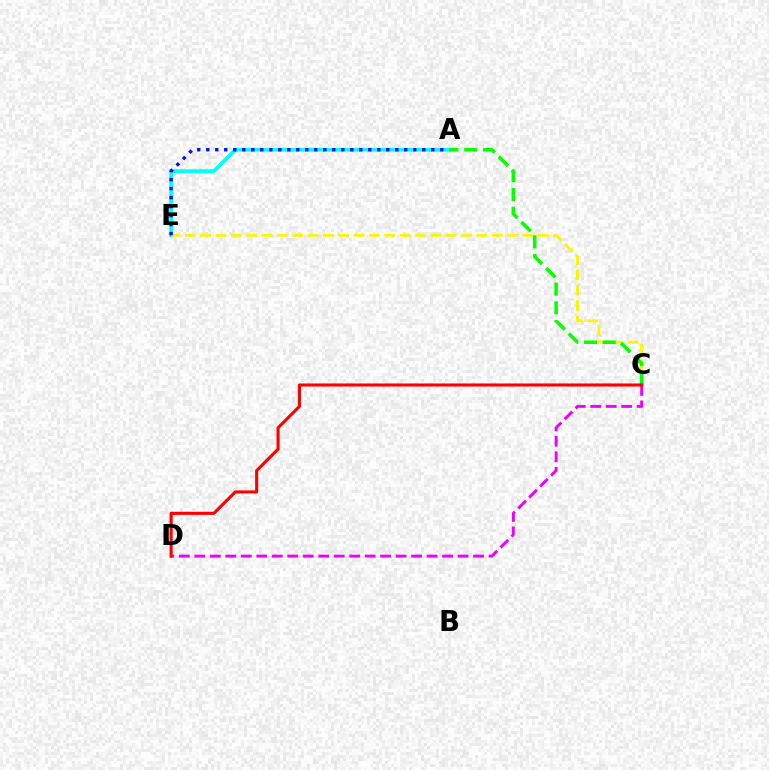{('A', 'E'): [{'color': '#00fff6', 'line_style': 'solid', 'thickness': 2.61}, {'color': '#0010ff', 'line_style': 'dotted', 'thickness': 2.44}], ('C', 'D'): [{'color': '#ee00ff', 'line_style': 'dashed', 'thickness': 2.1}, {'color': '#ff0000', 'line_style': 'solid', 'thickness': 2.21}], ('C', 'E'): [{'color': '#fcf500', 'line_style': 'dashed', 'thickness': 2.09}], ('A', 'C'): [{'color': '#08ff00', 'line_style': 'dashed', 'thickness': 2.54}]}